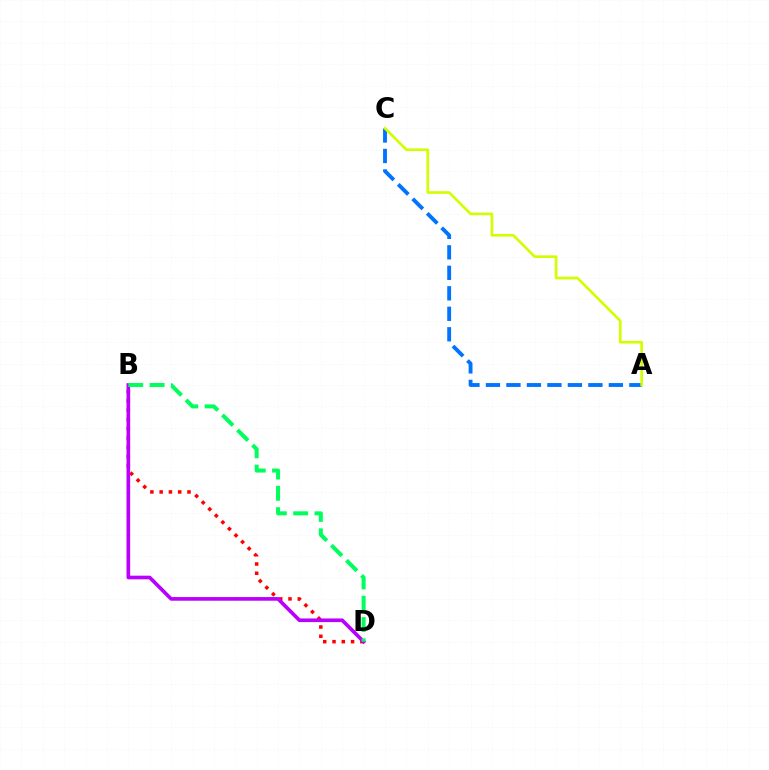{('B', 'D'): [{'color': '#ff0000', 'line_style': 'dotted', 'thickness': 2.52}, {'color': '#b900ff', 'line_style': 'solid', 'thickness': 2.63}, {'color': '#00ff5c', 'line_style': 'dashed', 'thickness': 2.89}], ('A', 'C'): [{'color': '#0074ff', 'line_style': 'dashed', 'thickness': 2.78}, {'color': '#d1ff00', 'line_style': 'solid', 'thickness': 1.92}]}